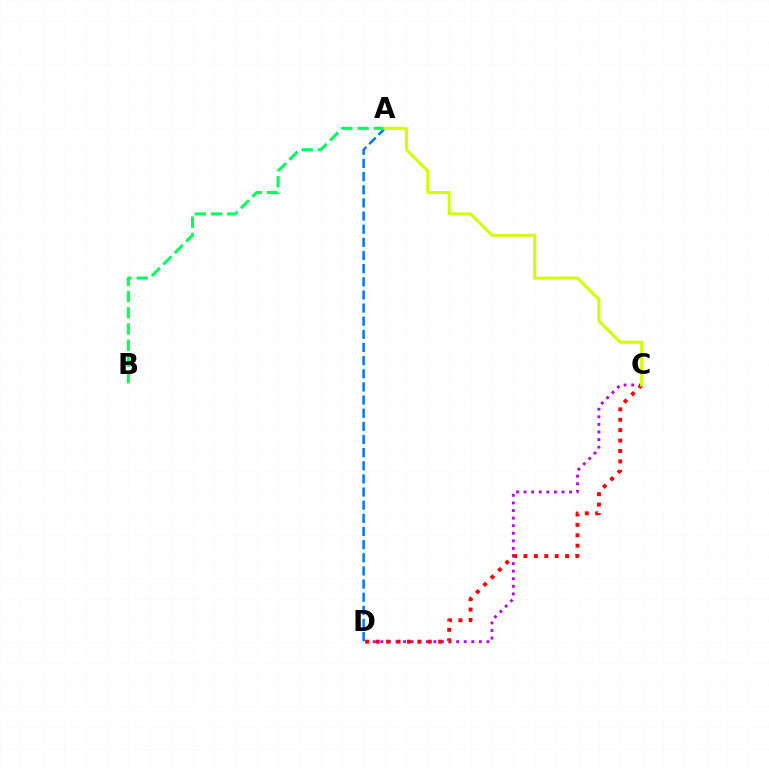{('C', 'D'): [{'color': '#b900ff', 'line_style': 'dotted', 'thickness': 2.06}, {'color': '#ff0000', 'line_style': 'dotted', 'thickness': 2.83}], ('A', 'D'): [{'color': '#0074ff', 'line_style': 'dashed', 'thickness': 1.79}], ('A', 'B'): [{'color': '#00ff5c', 'line_style': 'dashed', 'thickness': 2.2}], ('A', 'C'): [{'color': '#d1ff00', 'line_style': 'solid', 'thickness': 2.2}]}